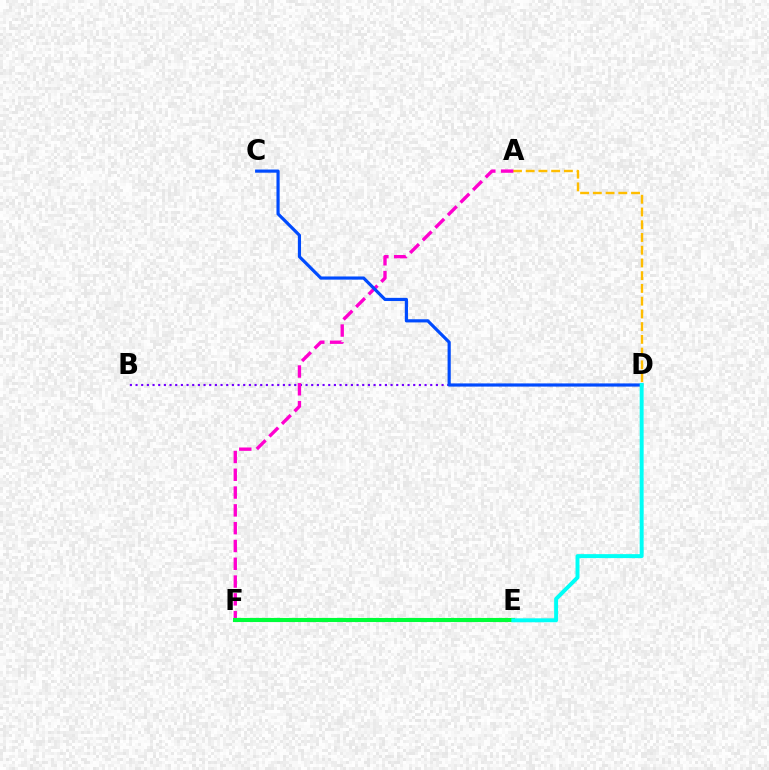{('A', 'D'): [{'color': '#ffbd00', 'line_style': 'dashed', 'thickness': 1.73}], ('B', 'D'): [{'color': '#7200ff', 'line_style': 'dotted', 'thickness': 1.54}], ('E', 'F'): [{'color': '#ff0000', 'line_style': 'solid', 'thickness': 1.59}, {'color': '#84ff00', 'line_style': 'dashed', 'thickness': 2.86}, {'color': '#00ff39', 'line_style': 'solid', 'thickness': 2.94}], ('A', 'F'): [{'color': '#ff00cf', 'line_style': 'dashed', 'thickness': 2.42}], ('C', 'D'): [{'color': '#004bff', 'line_style': 'solid', 'thickness': 2.28}], ('D', 'E'): [{'color': '#00fff6', 'line_style': 'solid', 'thickness': 2.84}]}